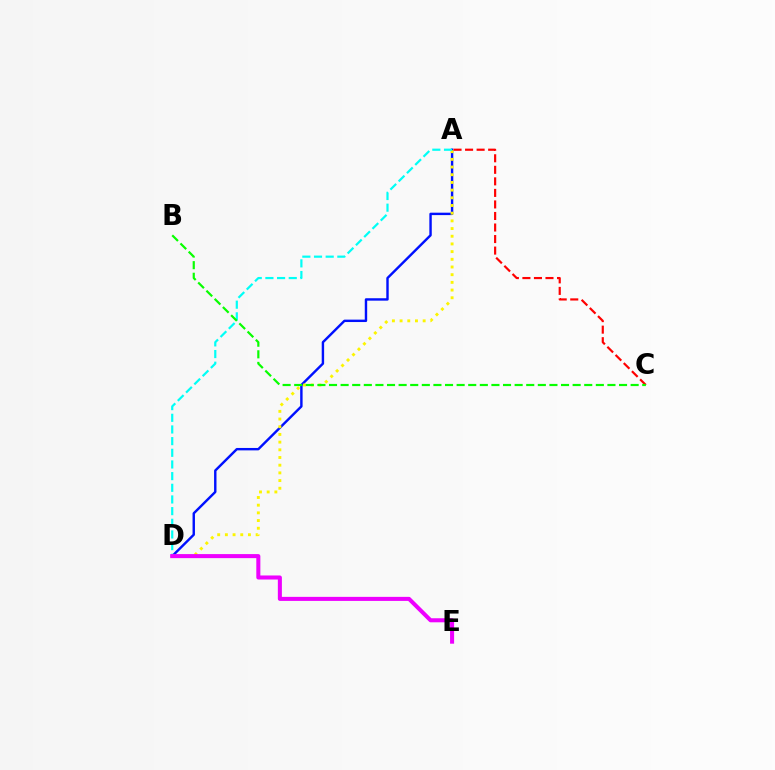{('A', 'D'): [{'color': '#0010ff', 'line_style': 'solid', 'thickness': 1.74}, {'color': '#fcf500', 'line_style': 'dotted', 'thickness': 2.09}, {'color': '#00fff6', 'line_style': 'dashed', 'thickness': 1.58}], ('A', 'C'): [{'color': '#ff0000', 'line_style': 'dashed', 'thickness': 1.57}], ('D', 'E'): [{'color': '#ee00ff', 'line_style': 'solid', 'thickness': 2.91}], ('B', 'C'): [{'color': '#08ff00', 'line_style': 'dashed', 'thickness': 1.58}]}